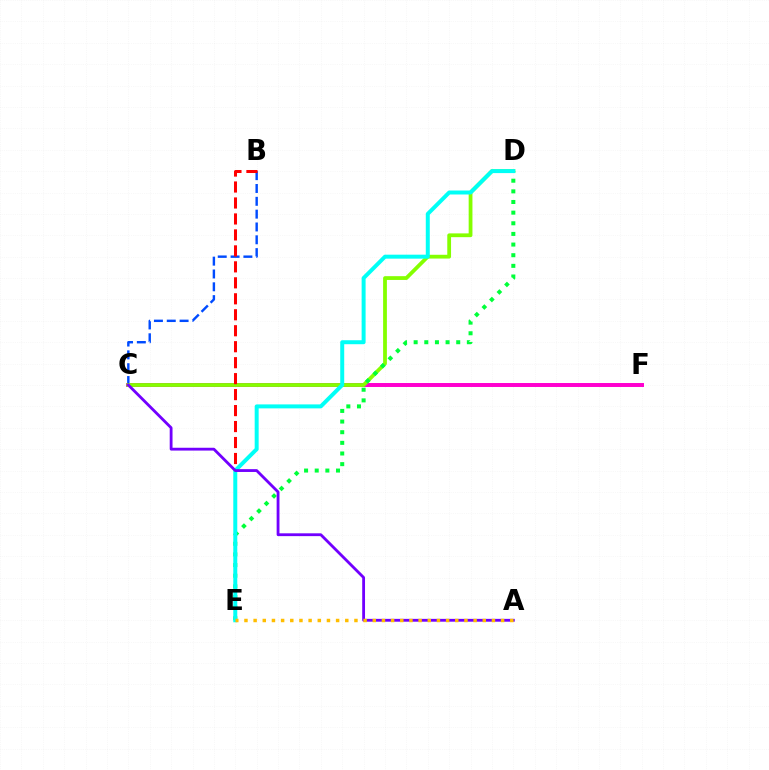{('C', 'F'): [{'color': '#ff00cf', 'line_style': 'solid', 'thickness': 2.85}], ('B', 'C'): [{'color': '#004bff', 'line_style': 'dashed', 'thickness': 1.74}], ('C', 'D'): [{'color': '#84ff00', 'line_style': 'solid', 'thickness': 2.72}], ('B', 'E'): [{'color': '#ff0000', 'line_style': 'dashed', 'thickness': 2.17}], ('D', 'E'): [{'color': '#00ff39', 'line_style': 'dotted', 'thickness': 2.89}, {'color': '#00fff6', 'line_style': 'solid', 'thickness': 2.86}], ('A', 'C'): [{'color': '#7200ff', 'line_style': 'solid', 'thickness': 2.03}], ('A', 'E'): [{'color': '#ffbd00', 'line_style': 'dotted', 'thickness': 2.49}]}